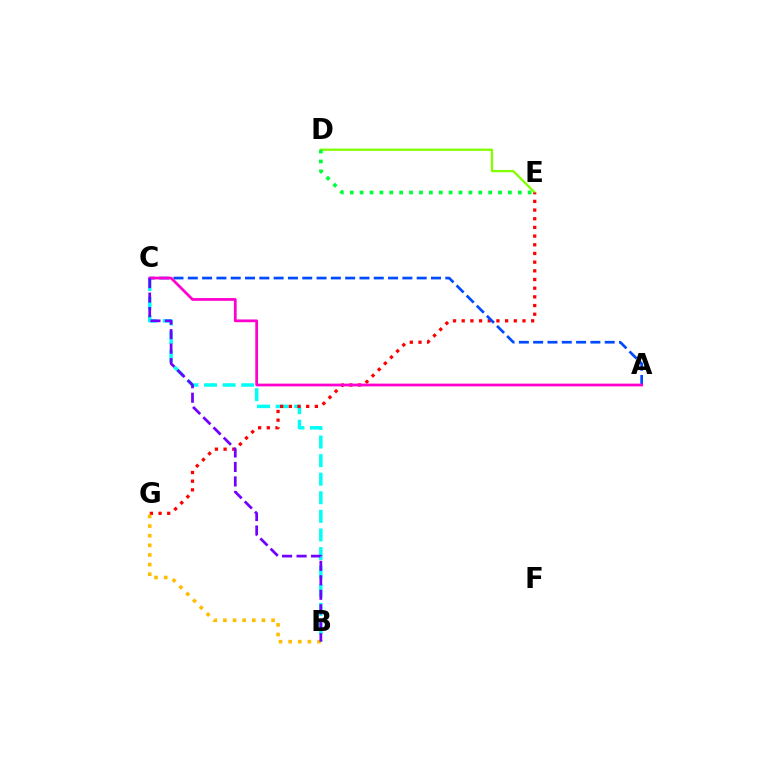{('B', 'C'): [{'color': '#00fff6', 'line_style': 'dashed', 'thickness': 2.53}, {'color': '#7200ff', 'line_style': 'dashed', 'thickness': 1.97}], ('D', 'E'): [{'color': '#84ff00', 'line_style': 'solid', 'thickness': 1.66}, {'color': '#00ff39', 'line_style': 'dotted', 'thickness': 2.69}], ('E', 'G'): [{'color': '#ff0000', 'line_style': 'dotted', 'thickness': 2.36}], ('B', 'G'): [{'color': '#ffbd00', 'line_style': 'dotted', 'thickness': 2.61}], ('A', 'C'): [{'color': '#004bff', 'line_style': 'dashed', 'thickness': 1.94}, {'color': '#ff00cf', 'line_style': 'solid', 'thickness': 1.98}]}